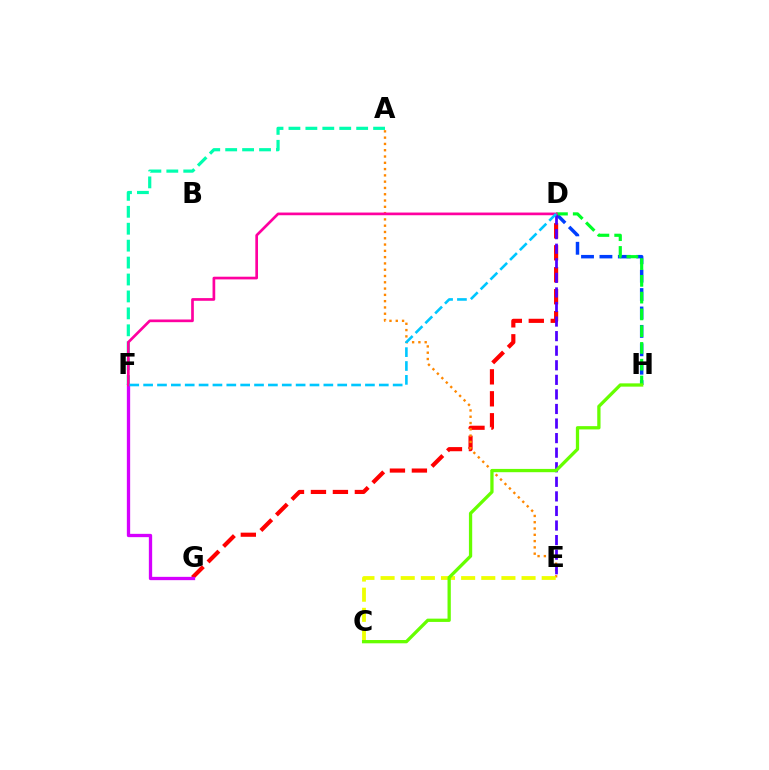{('D', 'H'): [{'color': '#003fff', 'line_style': 'dashed', 'thickness': 2.5}, {'color': '#00ff27', 'line_style': 'dashed', 'thickness': 2.28}], ('D', 'G'): [{'color': '#ff0000', 'line_style': 'dashed', 'thickness': 2.98}], ('A', 'E'): [{'color': '#ff8800', 'line_style': 'dotted', 'thickness': 1.71}], ('A', 'F'): [{'color': '#00ffaf', 'line_style': 'dashed', 'thickness': 2.3}], ('F', 'G'): [{'color': '#d600ff', 'line_style': 'solid', 'thickness': 2.38}], ('D', 'E'): [{'color': '#4f00ff', 'line_style': 'dashed', 'thickness': 1.98}], ('D', 'F'): [{'color': '#ff00a0', 'line_style': 'solid', 'thickness': 1.93}, {'color': '#00c7ff', 'line_style': 'dashed', 'thickness': 1.88}], ('C', 'E'): [{'color': '#eeff00', 'line_style': 'dashed', 'thickness': 2.74}], ('C', 'H'): [{'color': '#66ff00', 'line_style': 'solid', 'thickness': 2.37}]}